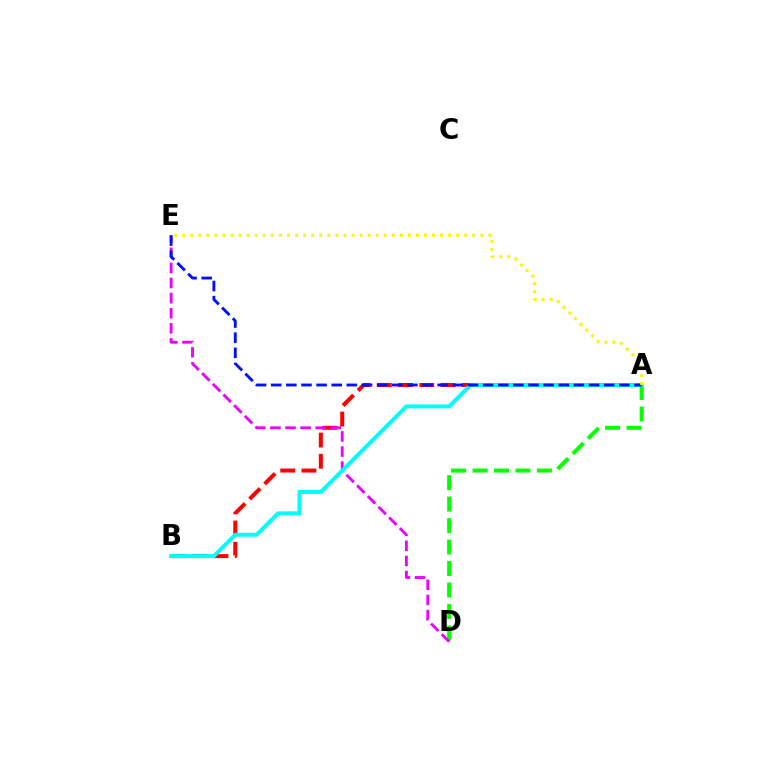{('A', 'D'): [{'color': '#08ff00', 'line_style': 'dashed', 'thickness': 2.92}], ('A', 'B'): [{'color': '#ff0000', 'line_style': 'dashed', 'thickness': 2.88}, {'color': '#00fff6', 'line_style': 'solid', 'thickness': 2.86}], ('D', 'E'): [{'color': '#ee00ff', 'line_style': 'dashed', 'thickness': 2.05}], ('A', 'E'): [{'color': '#0010ff', 'line_style': 'dashed', 'thickness': 2.06}, {'color': '#fcf500', 'line_style': 'dotted', 'thickness': 2.19}]}